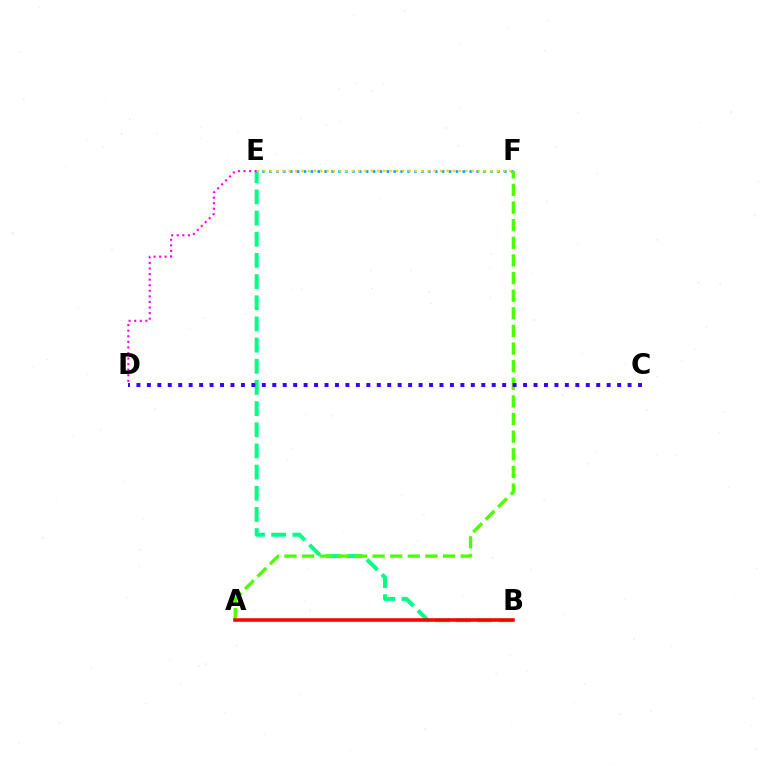{('E', 'F'): [{'color': '#009eff', 'line_style': 'dotted', 'thickness': 1.88}, {'color': '#ffd500', 'line_style': 'dotted', 'thickness': 1.71}], ('B', 'E'): [{'color': '#00ff86', 'line_style': 'dashed', 'thickness': 2.88}], ('A', 'F'): [{'color': '#4fff00', 'line_style': 'dashed', 'thickness': 2.39}], ('D', 'E'): [{'color': '#ff00ed', 'line_style': 'dotted', 'thickness': 1.51}], ('A', 'B'): [{'color': '#ff0000', 'line_style': 'solid', 'thickness': 2.56}], ('C', 'D'): [{'color': '#3700ff', 'line_style': 'dotted', 'thickness': 2.84}]}